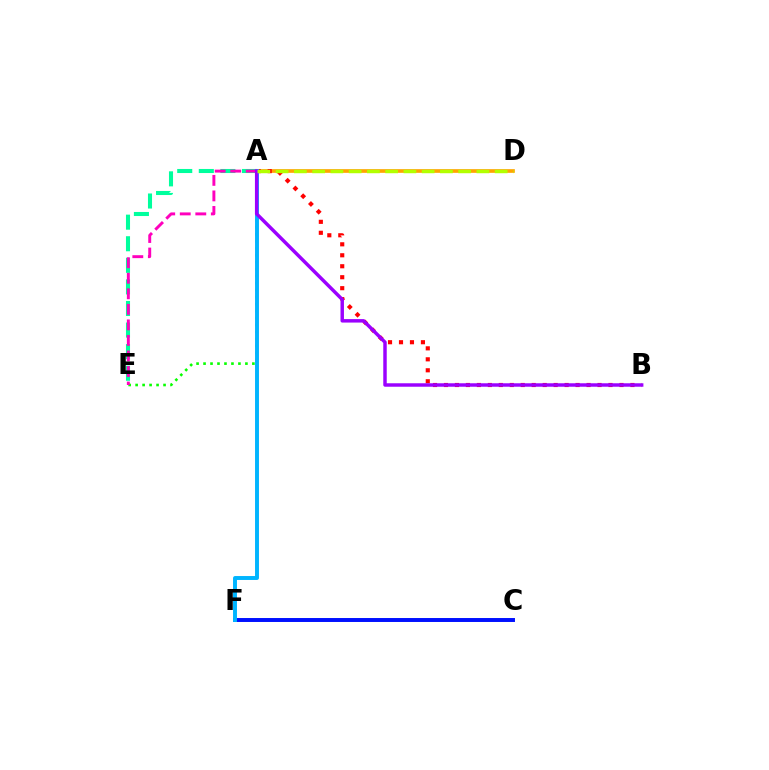{('A', 'D'): [{'color': '#ffa500', 'line_style': 'solid', 'thickness': 2.65}, {'color': '#b3ff00', 'line_style': 'dashed', 'thickness': 2.48}], ('A', 'B'): [{'color': '#ff0000', 'line_style': 'dotted', 'thickness': 2.98}, {'color': '#9b00ff', 'line_style': 'solid', 'thickness': 2.49}], ('A', 'E'): [{'color': '#00ff9d', 'line_style': 'dashed', 'thickness': 2.93}, {'color': '#08ff00', 'line_style': 'dotted', 'thickness': 1.9}, {'color': '#ff00bd', 'line_style': 'dashed', 'thickness': 2.11}], ('C', 'F'): [{'color': '#0010ff', 'line_style': 'solid', 'thickness': 2.84}], ('A', 'F'): [{'color': '#00b5ff', 'line_style': 'solid', 'thickness': 2.83}]}